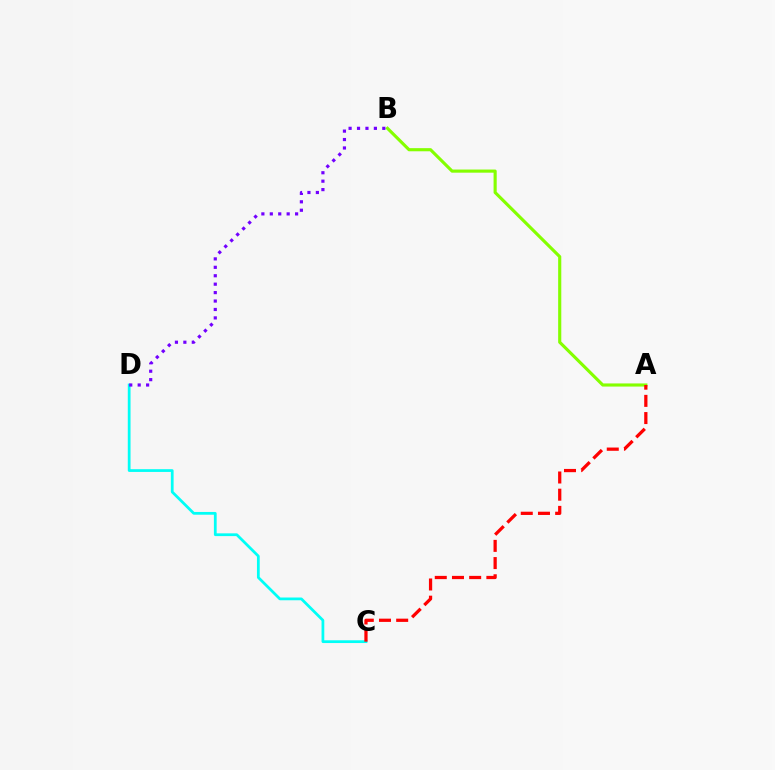{('A', 'B'): [{'color': '#84ff00', 'line_style': 'solid', 'thickness': 2.25}], ('C', 'D'): [{'color': '#00fff6', 'line_style': 'solid', 'thickness': 1.98}], ('B', 'D'): [{'color': '#7200ff', 'line_style': 'dotted', 'thickness': 2.29}], ('A', 'C'): [{'color': '#ff0000', 'line_style': 'dashed', 'thickness': 2.34}]}